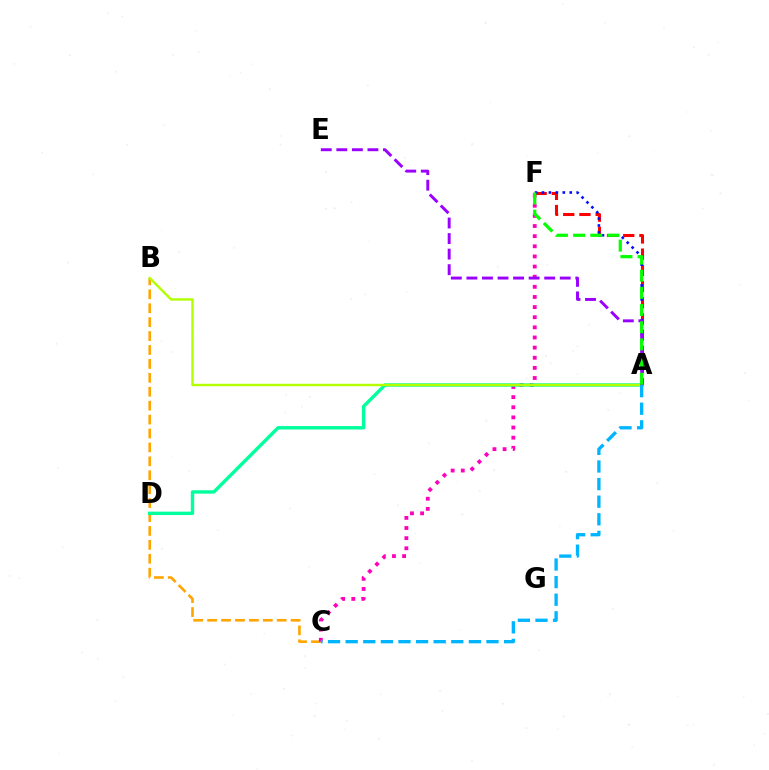{('B', 'C'): [{'color': '#ffa500', 'line_style': 'dashed', 'thickness': 1.89}], ('C', 'F'): [{'color': '#ff00bd', 'line_style': 'dotted', 'thickness': 2.75}], ('A', 'F'): [{'color': '#ff0000', 'line_style': 'dashed', 'thickness': 2.2}, {'color': '#0010ff', 'line_style': 'dotted', 'thickness': 1.89}, {'color': '#08ff00', 'line_style': 'dashed', 'thickness': 2.33}], ('A', 'D'): [{'color': '#00ff9d', 'line_style': 'solid', 'thickness': 2.44}], ('A', 'B'): [{'color': '#b3ff00', 'line_style': 'solid', 'thickness': 1.74}], ('A', 'E'): [{'color': '#9b00ff', 'line_style': 'dashed', 'thickness': 2.11}], ('A', 'C'): [{'color': '#00b5ff', 'line_style': 'dashed', 'thickness': 2.39}]}